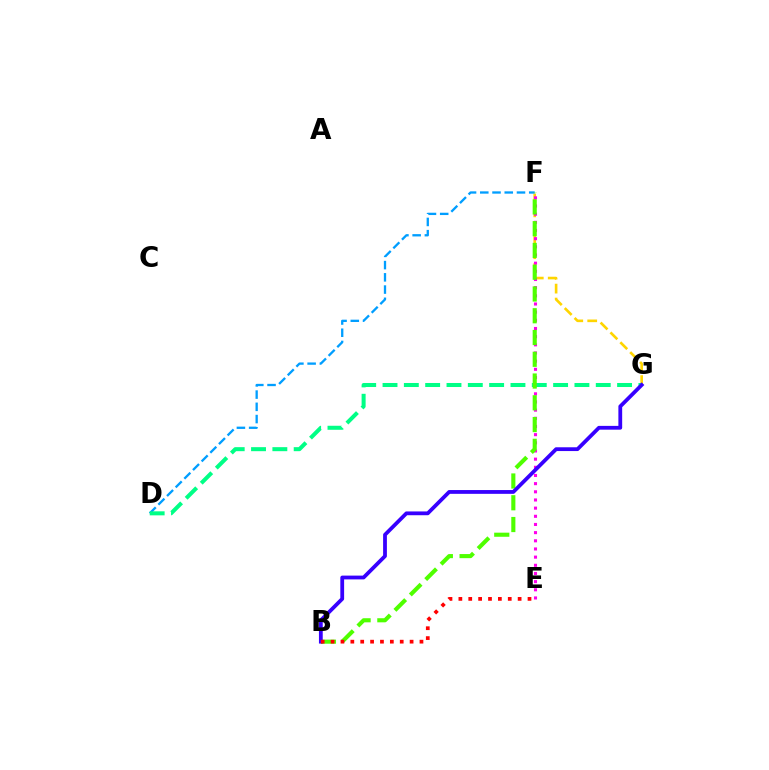{('F', 'G'): [{'color': '#ffd500', 'line_style': 'dashed', 'thickness': 1.89}], ('E', 'F'): [{'color': '#ff00ed', 'line_style': 'dotted', 'thickness': 2.22}], ('D', 'F'): [{'color': '#009eff', 'line_style': 'dashed', 'thickness': 1.66}], ('D', 'G'): [{'color': '#00ff86', 'line_style': 'dashed', 'thickness': 2.9}], ('B', 'F'): [{'color': '#4fff00', 'line_style': 'dashed', 'thickness': 2.96}], ('B', 'G'): [{'color': '#3700ff', 'line_style': 'solid', 'thickness': 2.73}], ('B', 'E'): [{'color': '#ff0000', 'line_style': 'dotted', 'thickness': 2.68}]}